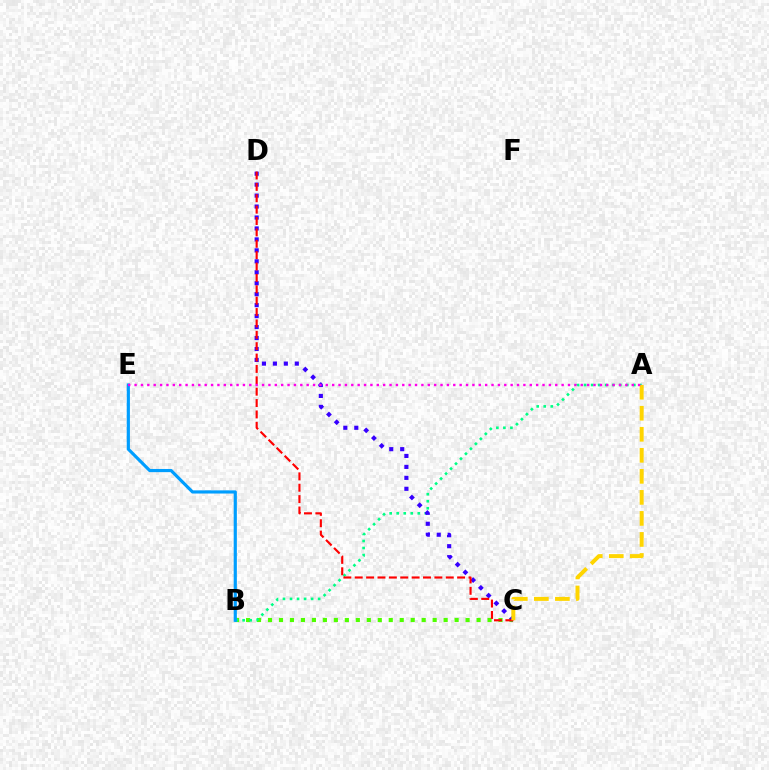{('B', 'C'): [{'color': '#4fff00', 'line_style': 'dotted', 'thickness': 2.98}], ('A', 'B'): [{'color': '#00ff86', 'line_style': 'dotted', 'thickness': 1.91}], ('C', 'D'): [{'color': '#3700ff', 'line_style': 'dotted', 'thickness': 2.98}, {'color': '#ff0000', 'line_style': 'dashed', 'thickness': 1.55}], ('B', 'E'): [{'color': '#009eff', 'line_style': 'solid', 'thickness': 2.28}], ('A', 'C'): [{'color': '#ffd500', 'line_style': 'dashed', 'thickness': 2.86}], ('A', 'E'): [{'color': '#ff00ed', 'line_style': 'dotted', 'thickness': 1.73}]}